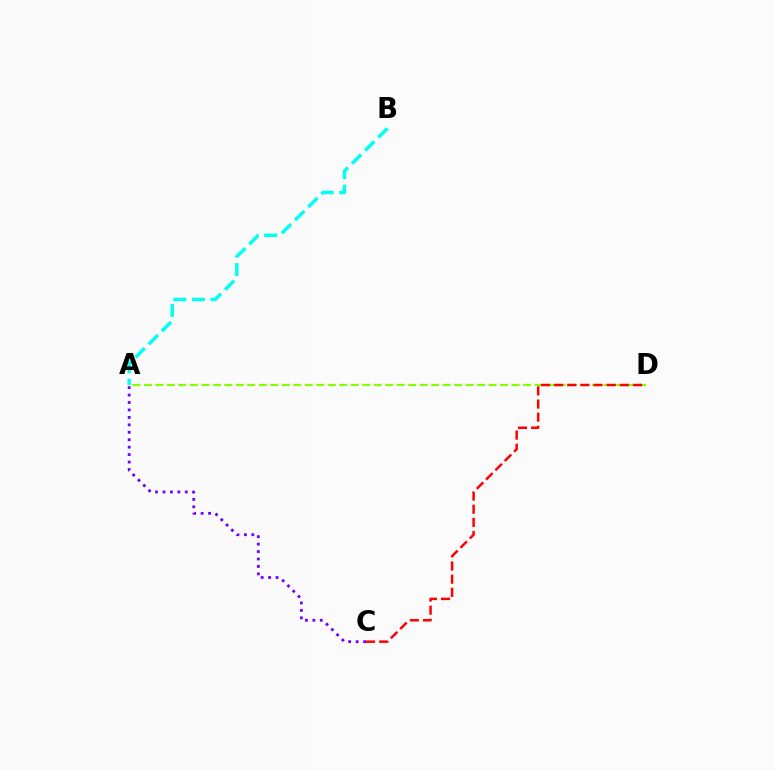{('A', 'C'): [{'color': '#7200ff', 'line_style': 'dotted', 'thickness': 2.02}], ('A', 'B'): [{'color': '#00fff6', 'line_style': 'dashed', 'thickness': 2.52}], ('A', 'D'): [{'color': '#84ff00', 'line_style': 'dashed', 'thickness': 1.56}], ('C', 'D'): [{'color': '#ff0000', 'line_style': 'dashed', 'thickness': 1.79}]}